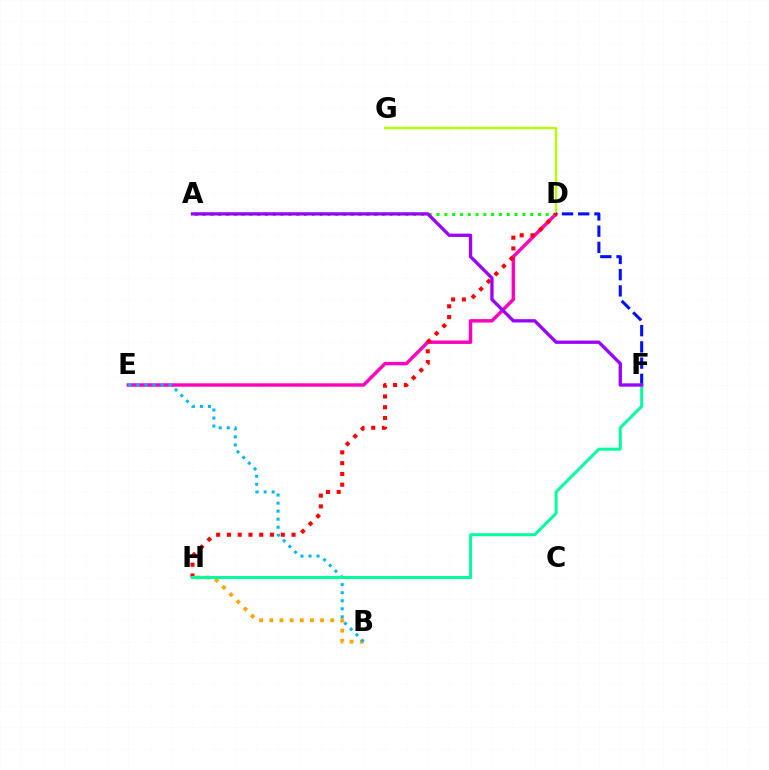{('D', 'E'): [{'color': '#ff00bd', 'line_style': 'solid', 'thickness': 2.46}], ('B', 'H'): [{'color': '#ffa500', 'line_style': 'dotted', 'thickness': 2.76}], ('D', 'G'): [{'color': '#b3ff00', 'line_style': 'solid', 'thickness': 1.69}], ('A', 'D'): [{'color': '#08ff00', 'line_style': 'dotted', 'thickness': 2.12}], ('D', 'F'): [{'color': '#0010ff', 'line_style': 'dashed', 'thickness': 2.2}], ('D', 'H'): [{'color': '#ff0000', 'line_style': 'dotted', 'thickness': 2.93}], ('B', 'E'): [{'color': '#00b5ff', 'line_style': 'dotted', 'thickness': 2.19}], ('F', 'H'): [{'color': '#00ff9d', 'line_style': 'solid', 'thickness': 2.15}], ('A', 'F'): [{'color': '#9b00ff', 'line_style': 'solid', 'thickness': 2.38}]}